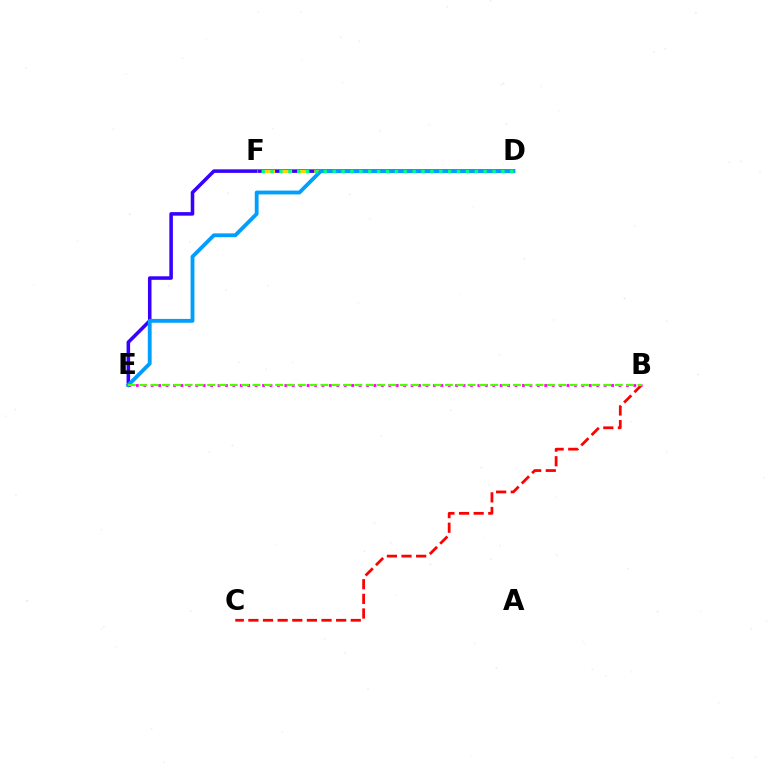{('B', 'C'): [{'color': '#ff0000', 'line_style': 'dashed', 'thickness': 1.99}], ('B', 'E'): [{'color': '#ff00ed', 'line_style': 'dotted', 'thickness': 2.02}, {'color': '#4fff00', 'line_style': 'dashed', 'thickness': 1.54}], ('D', 'E'): [{'color': '#3700ff', 'line_style': 'solid', 'thickness': 2.55}, {'color': '#009eff', 'line_style': 'solid', 'thickness': 2.76}], ('D', 'F'): [{'color': '#ffd500', 'line_style': 'dashed', 'thickness': 2.31}, {'color': '#00ff86', 'line_style': 'dotted', 'thickness': 2.41}]}